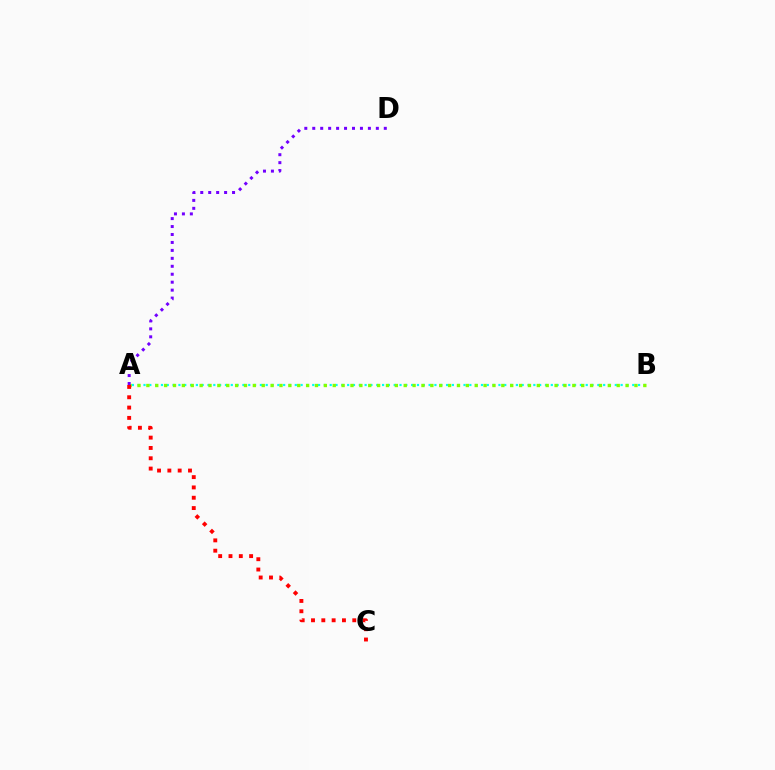{('A', 'B'): [{'color': '#00fff6', 'line_style': 'dotted', 'thickness': 1.58}, {'color': '#84ff00', 'line_style': 'dotted', 'thickness': 2.41}], ('A', 'D'): [{'color': '#7200ff', 'line_style': 'dotted', 'thickness': 2.16}], ('A', 'C'): [{'color': '#ff0000', 'line_style': 'dotted', 'thickness': 2.8}]}